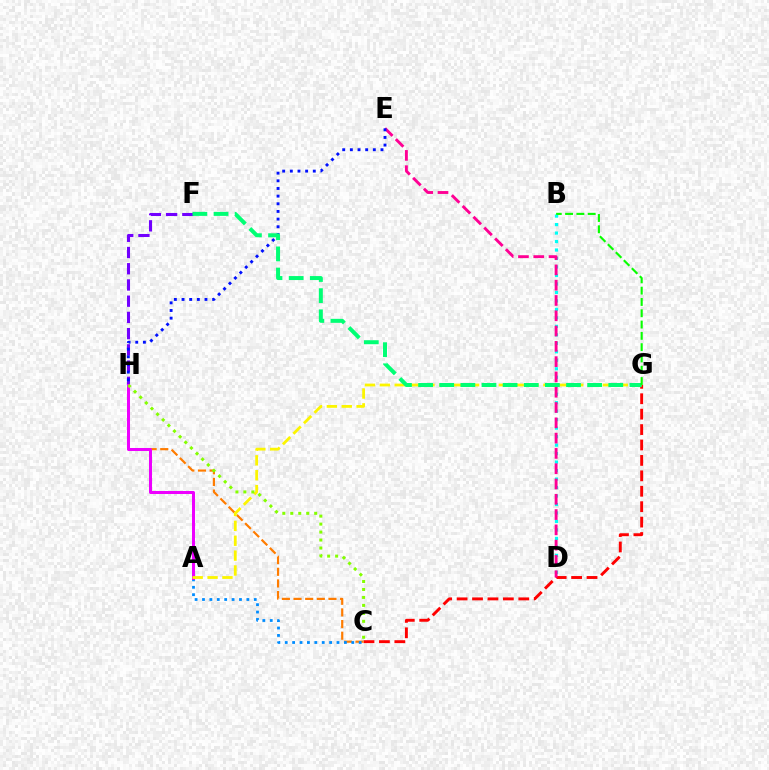{('C', 'G'): [{'color': '#ff0000', 'line_style': 'dashed', 'thickness': 2.09}], ('F', 'H'): [{'color': '#7200ff', 'line_style': 'dashed', 'thickness': 2.2}], ('B', 'D'): [{'color': '#00fff6', 'line_style': 'dotted', 'thickness': 2.3}], ('D', 'E'): [{'color': '#ff0094', 'line_style': 'dashed', 'thickness': 2.08}], ('C', 'H'): [{'color': '#ff7c00', 'line_style': 'dashed', 'thickness': 1.58}, {'color': '#84ff00', 'line_style': 'dotted', 'thickness': 2.16}], ('A', 'C'): [{'color': '#008cff', 'line_style': 'dotted', 'thickness': 2.01}], ('A', 'H'): [{'color': '#ee00ff', 'line_style': 'solid', 'thickness': 2.17}], ('E', 'H'): [{'color': '#0010ff', 'line_style': 'dotted', 'thickness': 2.08}], ('A', 'G'): [{'color': '#fcf500', 'line_style': 'dashed', 'thickness': 2.02}], ('F', 'G'): [{'color': '#00ff74', 'line_style': 'dashed', 'thickness': 2.87}], ('B', 'G'): [{'color': '#08ff00', 'line_style': 'dashed', 'thickness': 1.54}]}